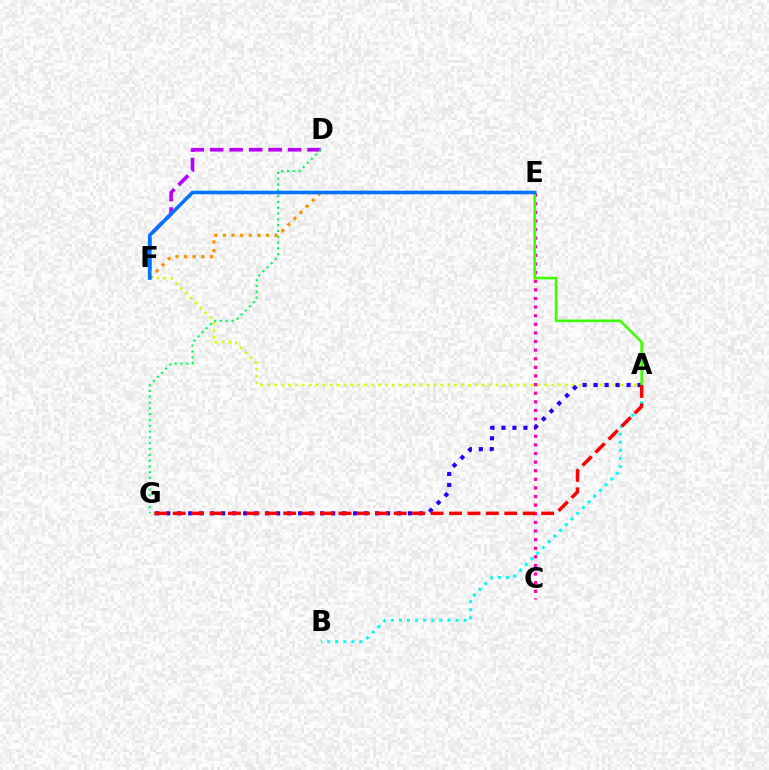{('A', 'F'): [{'color': '#d1ff00', 'line_style': 'dotted', 'thickness': 1.88}], ('C', 'E'): [{'color': '#ff00ac', 'line_style': 'dotted', 'thickness': 2.34}], ('A', 'B'): [{'color': '#00fff6', 'line_style': 'dotted', 'thickness': 2.19}], ('D', 'F'): [{'color': '#b900ff', 'line_style': 'dashed', 'thickness': 2.65}], ('A', 'G'): [{'color': '#2500ff', 'line_style': 'dotted', 'thickness': 2.99}, {'color': '#ff0000', 'line_style': 'dashed', 'thickness': 2.5}], ('A', 'E'): [{'color': '#3dff00', 'line_style': 'solid', 'thickness': 1.9}], ('E', 'F'): [{'color': '#ff9400', 'line_style': 'dotted', 'thickness': 2.34}, {'color': '#0074ff', 'line_style': 'solid', 'thickness': 2.56}], ('D', 'G'): [{'color': '#00ff5c', 'line_style': 'dotted', 'thickness': 1.58}]}